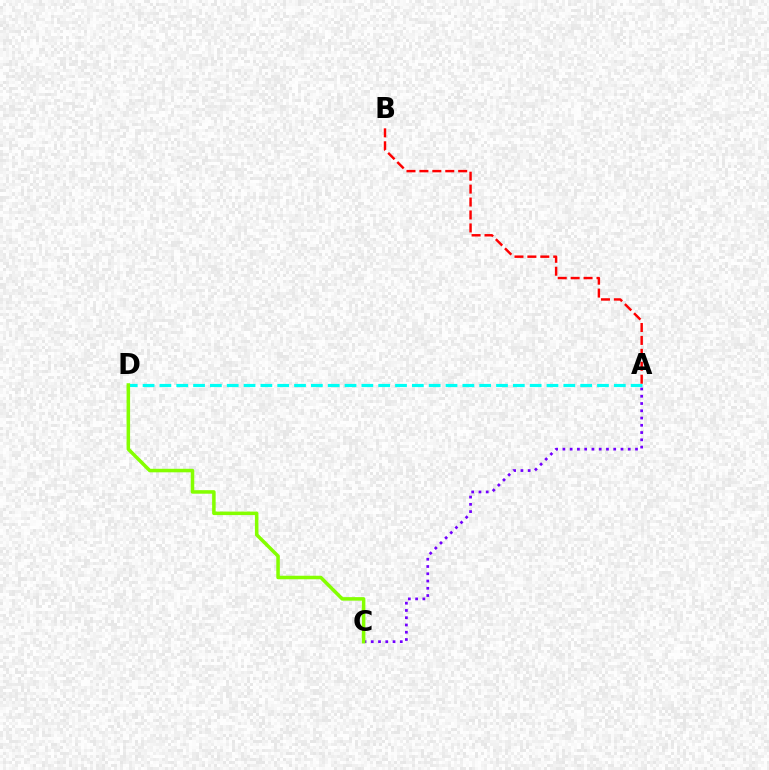{('A', 'C'): [{'color': '#7200ff', 'line_style': 'dotted', 'thickness': 1.97}], ('A', 'D'): [{'color': '#00fff6', 'line_style': 'dashed', 'thickness': 2.29}], ('C', 'D'): [{'color': '#84ff00', 'line_style': 'solid', 'thickness': 2.53}], ('A', 'B'): [{'color': '#ff0000', 'line_style': 'dashed', 'thickness': 1.76}]}